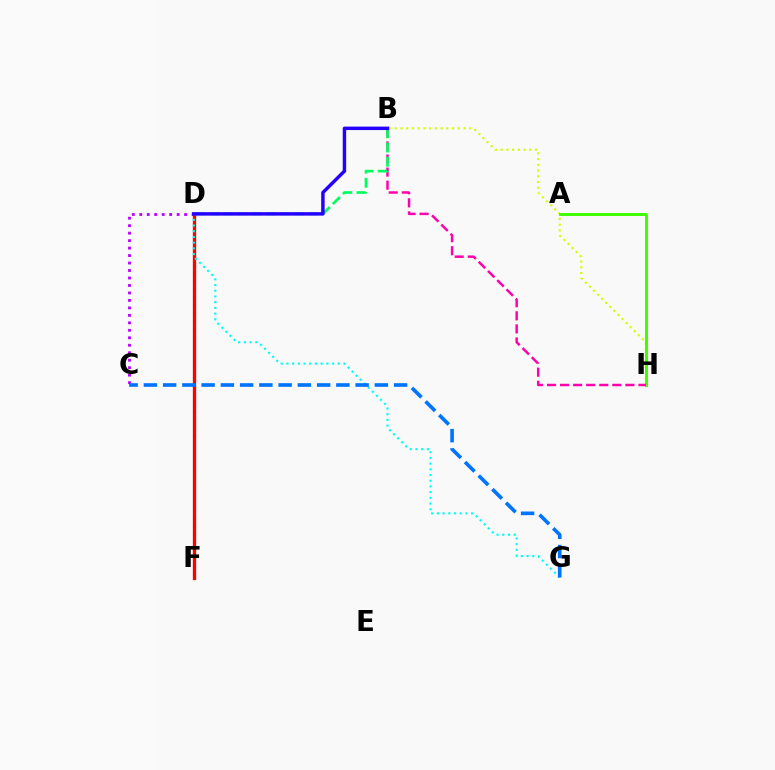{('B', 'H'): [{'color': '#d1ff00', 'line_style': 'dotted', 'thickness': 1.56}, {'color': '#ff00ac', 'line_style': 'dashed', 'thickness': 1.77}], ('D', 'F'): [{'color': '#ff9400', 'line_style': 'dotted', 'thickness': 2.22}, {'color': '#ff0000', 'line_style': 'solid', 'thickness': 2.38}], ('A', 'H'): [{'color': '#3dff00', 'line_style': 'solid', 'thickness': 2.11}], ('C', 'D'): [{'color': '#b900ff', 'line_style': 'dotted', 'thickness': 2.03}], ('D', 'G'): [{'color': '#00fff6', 'line_style': 'dotted', 'thickness': 1.55}], ('B', 'D'): [{'color': '#00ff5c', 'line_style': 'dashed', 'thickness': 1.93}, {'color': '#2500ff', 'line_style': 'solid', 'thickness': 2.48}], ('C', 'G'): [{'color': '#0074ff', 'line_style': 'dashed', 'thickness': 2.61}]}